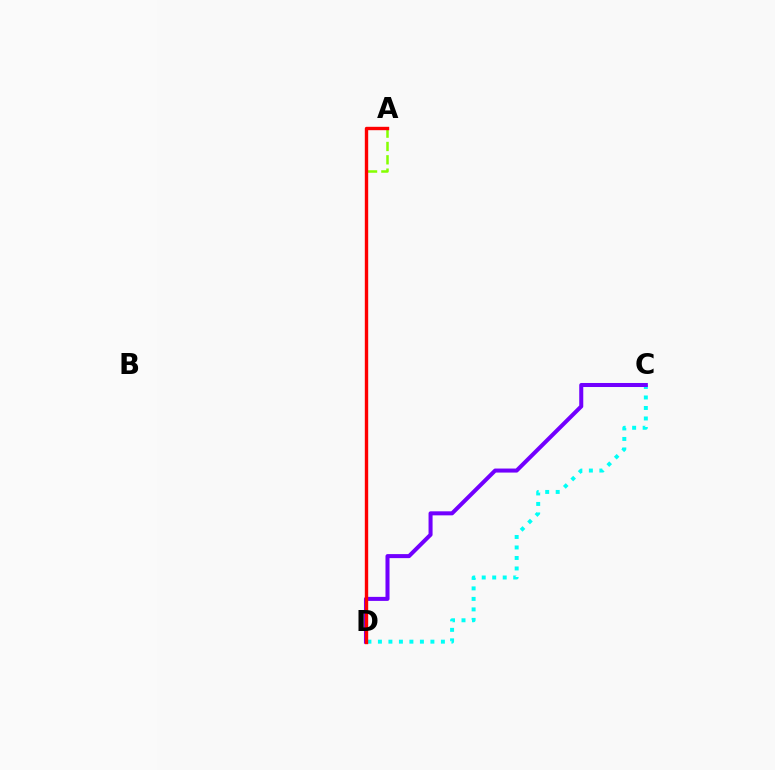{('A', 'D'): [{'color': '#84ff00', 'line_style': 'dashed', 'thickness': 1.81}, {'color': '#ff0000', 'line_style': 'solid', 'thickness': 2.43}], ('C', 'D'): [{'color': '#00fff6', 'line_style': 'dotted', 'thickness': 2.85}, {'color': '#7200ff', 'line_style': 'solid', 'thickness': 2.9}]}